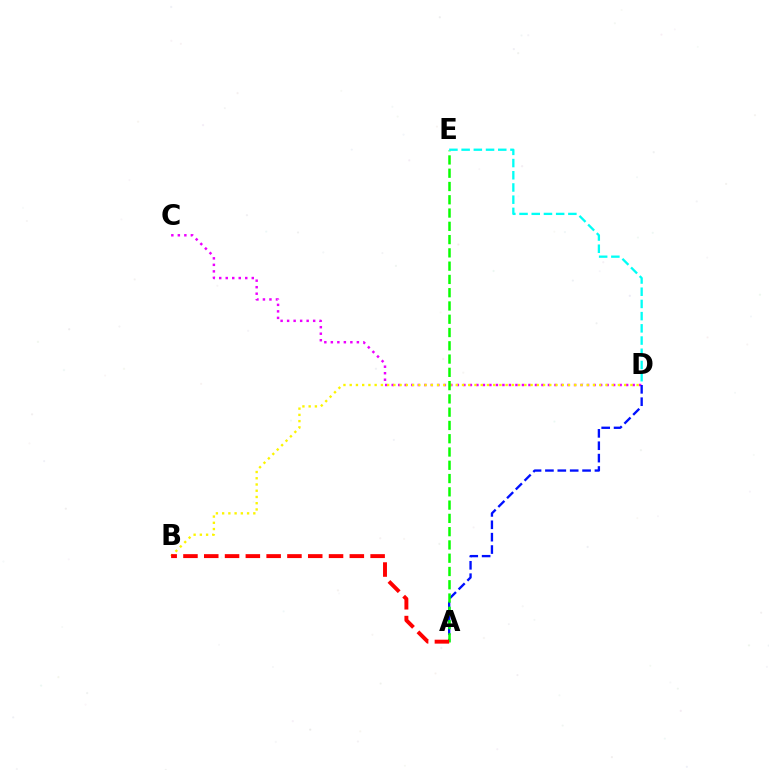{('C', 'D'): [{'color': '#ee00ff', 'line_style': 'dotted', 'thickness': 1.77}], ('B', 'D'): [{'color': '#fcf500', 'line_style': 'dotted', 'thickness': 1.69}], ('A', 'D'): [{'color': '#0010ff', 'line_style': 'dashed', 'thickness': 1.68}], ('A', 'E'): [{'color': '#08ff00', 'line_style': 'dashed', 'thickness': 1.8}], ('A', 'B'): [{'color': '#ff0000', 'line_style': 'dashed', 'thickness': 2.83}], ('D', 'E'): [{'color': '#00fff6', 'line_style': 'dashed', 'thickness': 1.66}]}